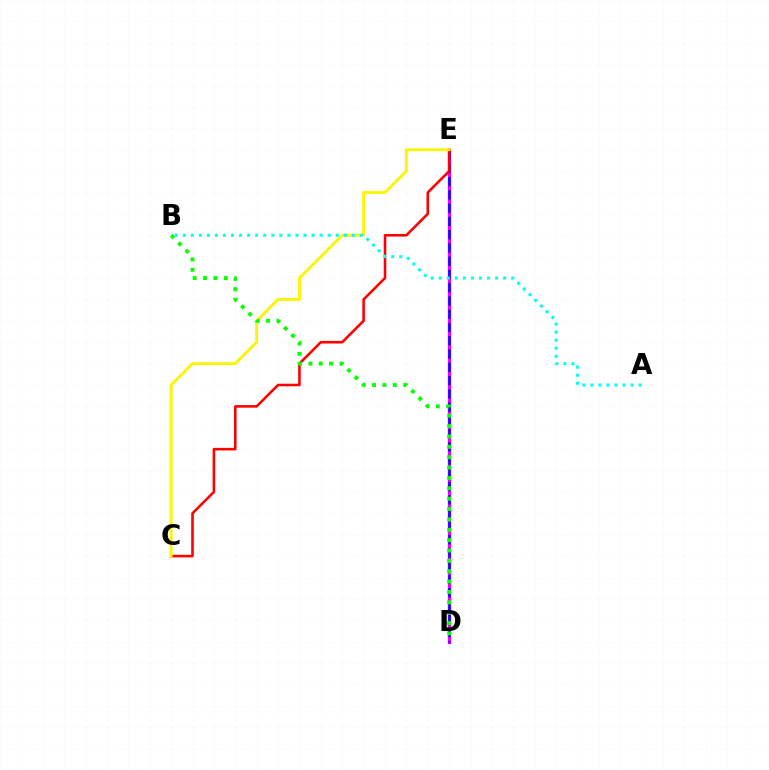{('D', 'E'): [{'color': '#ee00ff', 'line_style': 'solid', 'thickness': 2.38}, {'color': '#0010ff', 'line_style': 'dashed', 'thickness': 1.8}], ('C', 'E'): [{'color': '#ff0000', 'line_style': 'solid', 'thickness': 1.86}, {'color': '#fcf500', 'line_style': 'solid', 'thickness': 2.06}], ('B', 'D'): [{'color': '#08ff00', 'line_style': 'dotted', 'thickness': 2.82}], ('A', 'B'): [{'color': '#00fff6', 'line_style': 'dotted', 'thickness': 2.19}]}